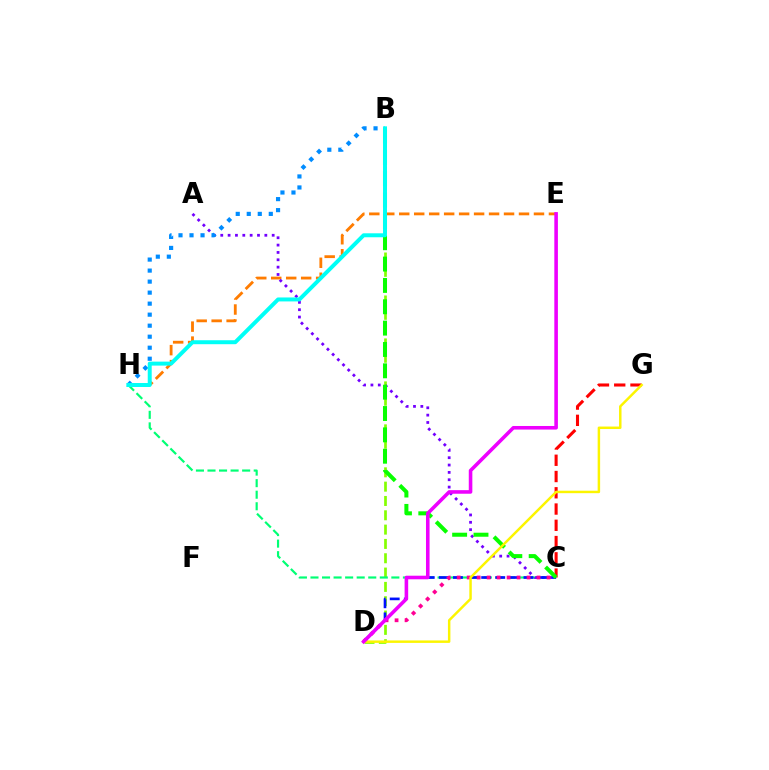{('E', 'H'): [{'color': '#ff7c00', 'line_style': 'dashed', 'thickness': 2.03}], ('B', 'D'): [{'color': '#84ff00', 'line_style': 'dashed', 'thickness': 1.95}], ('C', 'H'): [{'color': '#00ff74', 'line_style': 'dashed', 'thickness': 1.57}], ('A', 'C'): [{'color': '#7200ff', 'line_style': 'dotted', 'thickness': 2.0}], ('C', 'D'): [{'color': '#0010ff', 'line_style': 'dashed', 'thickness': 1.92}, {'color': '#ff0094', 'line_style': 'dotted', 'thickness': 2.71}], ('C', 'G'): [{'color': '#ff0000', 'line_style': 'dashed', 'thickness': 2.21}], ('B', 'H'): [{'color': '#008cff', 'line_style': 'dotted', 'thickness': 2.99}, {'color': '#00fff6', 'line_style': 'solid', 'thickness': 2.85}], ('B', 'C'): [{'color': '#08ff00', 'line_style': 'dashed', 'thickness': 2.9}], ('D', 'G'): [{'color': '#fcf500', 'line_style': 'solid', 'thickness': 1.77}], ('D', 'E'): [{'color': '#ee00ff', 'line_style': 'solid', 'thickness': 2.58}]}